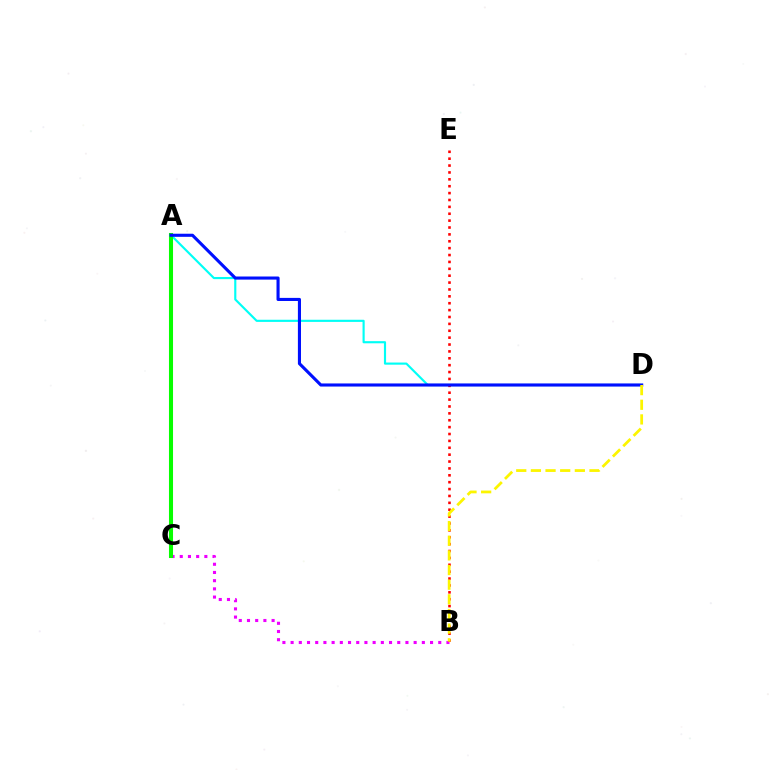{('A', 'D'): [{'color': '#00fff6', 'line_style': 'solid', 'thickness': 1.55}, {'color': '#0010ff', 'line_style': 'solid', 'thickness': 2.23}], ('B', 'C'): [{'color': '#ee00ff', 'line_style': 'dotted', 'thickness': 2.23}], ('B', 'E'): [{'color': '#ff0000', 'line_style': 'dotted', 'thickness': 1.87}], ('A', 'C'): [{'color': '#08ff00', 'line_style': 'solid', 'thickness': 2.93}], ('B', 'D'): [{'color': '#fcf500', 'line_style': 'dashed', 'thickness': 1.99}]}